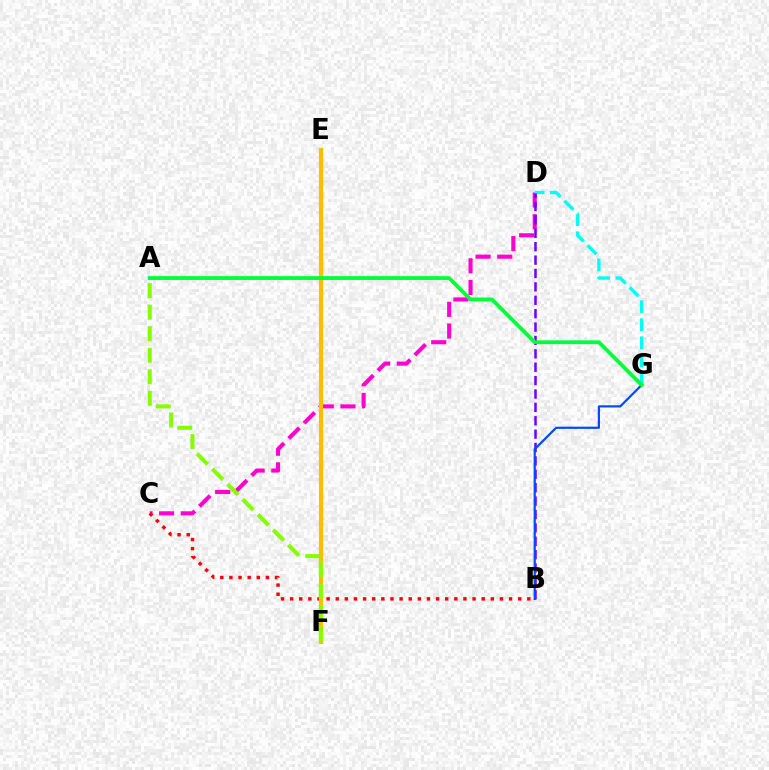{('C', 'D'): [{'color': '#ff00cf', 'line_style': 'dashed', 'thickness': 2.94}], ('D', 'G'): [{'color': '#00fff6', 'line_style': 'dashed', 'thickness': 2.45}], ('B', 'D'): [{'color': '#7200ff', 'line_style': 'dashed', 'thickness': 1.82}], ('B', 'C'): [{'color': '#ff0000', 'line_style': 'dotted', 'thickness': 2.48}], ('E', 'F'): [{'color': '#ffbd00', 'line_style': 'solid', 'thickness': 2.98}], ('B', 'G'): [{'color': '#004bff', 'line_style': 'solid', 'thickness': 1.59}], ('A', 'F'): [{'color': '#84ff00', 'line_style': 'dashed', 'thickness': 2.92}], ('A', 'G'): [{'color': '#00ff39', 'line_style': 'solid', 'thickness': 2.74}]}